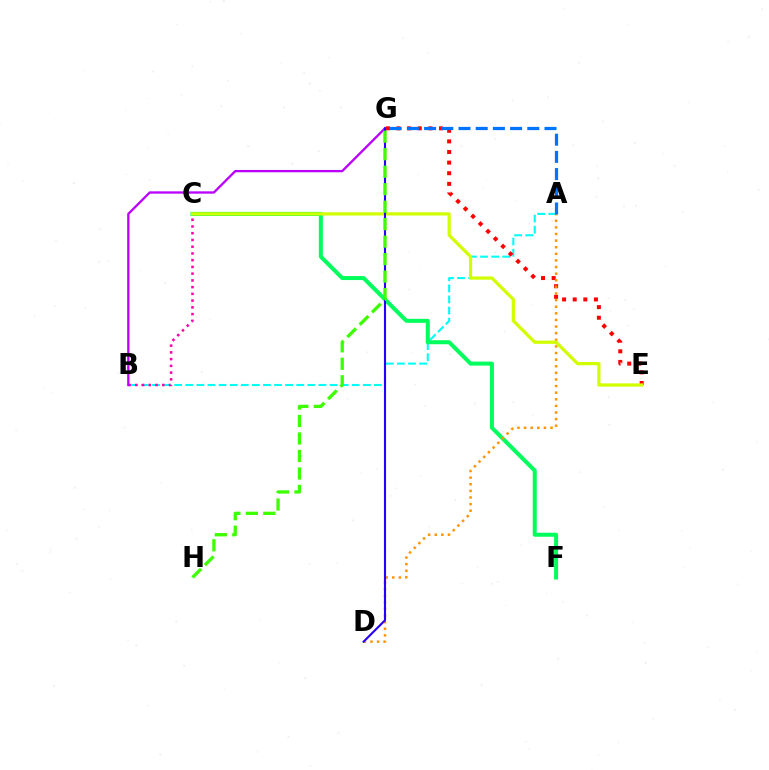{('A', 'B'): [{'color': '#00fff6', 'line_style': 'dashed', 'thickness': 1.51}], ('B', 'C'): [{'color': '#ff00ac', 'line_style': 'dotted', 'thickness': 1.83}], ('B', 'G'): [{'color': '#b900ff', 'line_style': 'solid', 'thickness': 1.67}], ('C', 'F'): [{'color': '#00ff5c', 'line_style': 'solid', 'thickness': 2.89}], ('E', 'G'): [{'color': '#ff0000', 'line_style': 'dotted', 'thickness': 2.88}], ('A', 'D'): [{'color': '#ff9400', 'line_style': 'dotted', 'thickness': 1.8}], ('C', 'E'): [{'color': '#d1ff00', 'line_style': 'solid', 'thickness': 2.32}], ('A', 'G'): [{'color': '#0074ff', 'line_style': 'dashed', 'thickness': 2.34}], ('D', 'G'): [{'color': '#2500ff', 'line_style': 'solid', 'thickness': 1.52}], ('G', 'H'): [{'color': '#3dff00', 'line_style': 'dashed', 'thickness': 2.38}]}